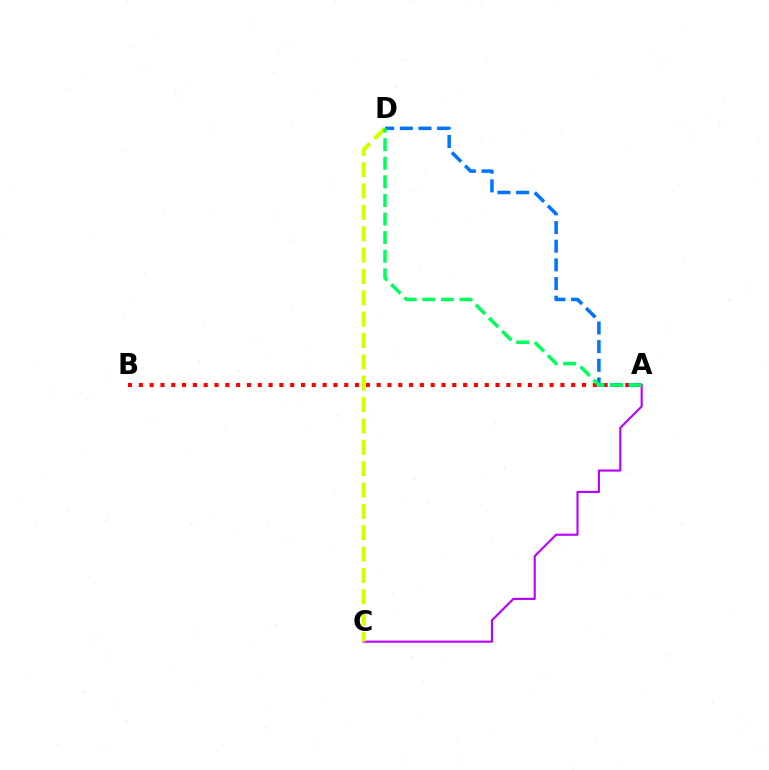{('A', 'B'): [{'color': '#ff0000', 'line_style': 'dotted', 'thickness': 2.94}], ('A', 'C'): [{'color': '#b900ff', 'line_style': 'solid', 'thickness': 1.53}], ('C', 'D'): [{'color': '#d1ff00', 'line_style': 'dashed', 'thickness': 2.9}], ('A', 'D'): [{'color': '#0074ff', 'line_style': 'dashed', 'thickness': 2.54}, {'color': '#00ff5c', 'line_style': 'dashed', 'thickness': 2.53}]}